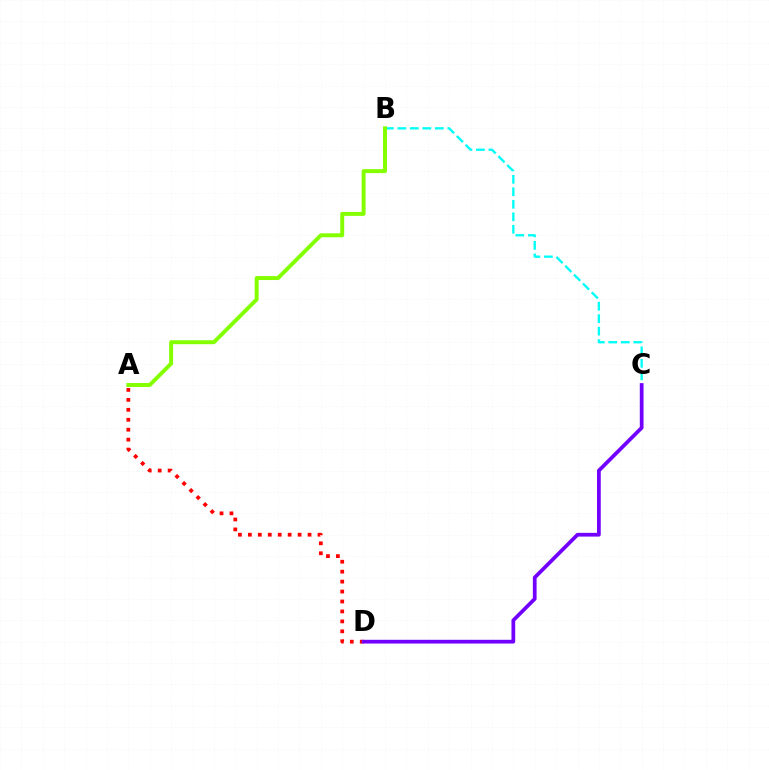{('B', 'C'): [{'color': '#00fff6', 'line_style': 'dashed', 'thickness': 1.7}], ('A', 'D'): [{'color': '#ff0000', 'line_style': 'dotted', 'thickness': 2.7}], ('C', 'D'): [{'color': '#7200ff', 'line_style': 'solid', 'thickness': 2.69}], ('A', 'B'): [{'color': '#84ff00', 'line_style': 'solid', 'thickness': 2.84}]}